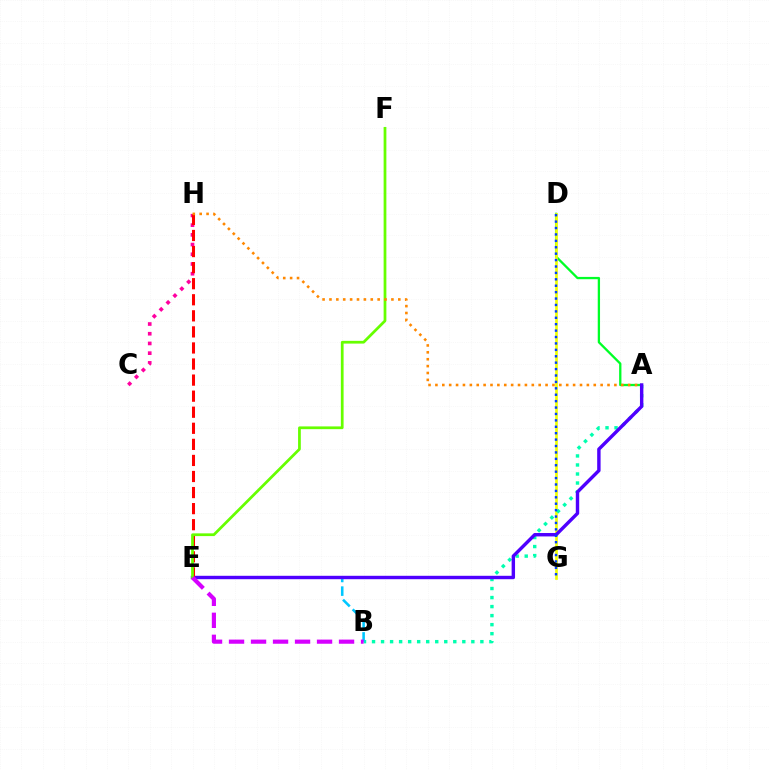{('C', 'H'): [{'color': '#ff00a0', 'line_style': 'dotted', 'thickness': 2.64}], ('A', 'D'): [{'color': '#00ff27', 'line_style': 'solid', 'thickness': 1.66}], ('D', 'G'): [{'color': '#eeff00', 'line_style': 'solid', 'thickness': 1.93}, {'color': '#003fff', 'line_style': 'dotted', 'thickness': 1.74}], ('A', 'B'): [{'color': '#00ffaf', 'line_style': 'dotted', 'thickness': 2.45}], ('B', 'E'): [{'color': '#00c7ff', 'line_style': 'dashed', 'thickness': 1.86}, {'color': '#d600ff', 'line_style': 'dashed', 'thickness': 2.99}], ('A', 'E'): [{'color': '#4f00ff', 'line_style': 'solid', 'thickness': 2.46}], ('E', 'H'): [{'color': '#ff0000', 'line_style': 'dashed', 'thickness': 2.18}], ('E', 'F'): [{'color': '#66ff00', 'line_style': 'solid', 'thickness': 1.98}], ('A', 'H'): [{'color': '#ff8800', 'line_style': 'dotted', 'thickness': 1.87}]}